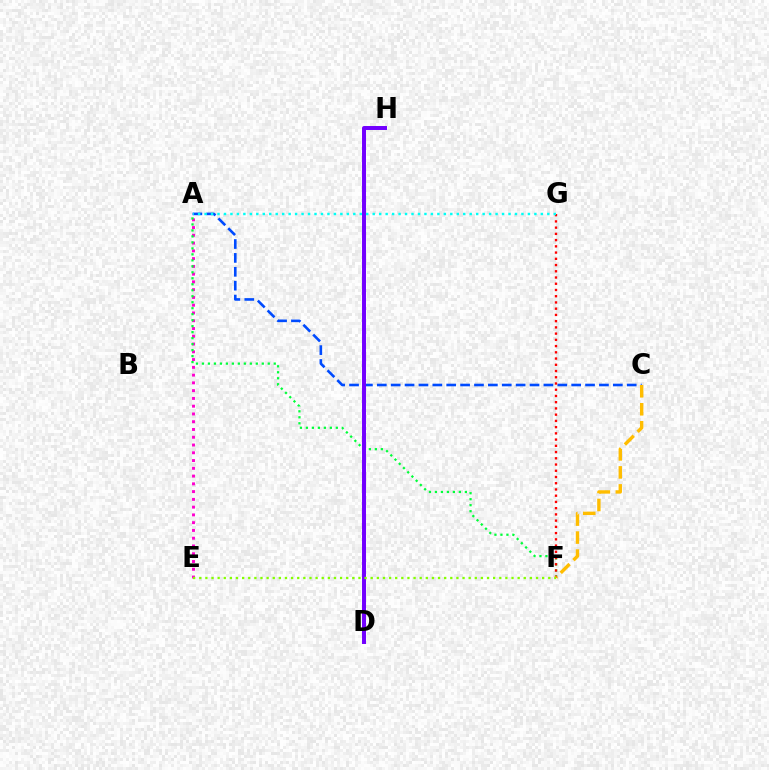{('A', 'E'): [{'color': '#ff00cf', 'line_style': 'dotted', 'thickness': 2.11}], ('A', 'C'): [{'color': '#004bff', 'line_style': 'dashed', 'thickness': 1.89}], ('A', 'F'): [{'color': '#00ff39', 'line_style': 'dotted', 'thickness': 1.63}], ('F', 'G'): [{'color': '#ff0000', 'line_style': 'dotted', 'thickness': 1.69}], ('D', 'H'): [{'color': '#7200ff', 'line_style': 'solid', 'thickness': 2.86}], ('E', 'F'): [{'color': '#84ff00', 'line_style': 'dotted', 'thickness': 1.66}], ('A', 'G'): [{'color': '#00fff6', 'line_style': 'dotted', 'thickness': 1.76}], ('C', 'F'): [{'color': '#ffbd00', 'line_style': 'dashed', 'thickness': 2.44}]}